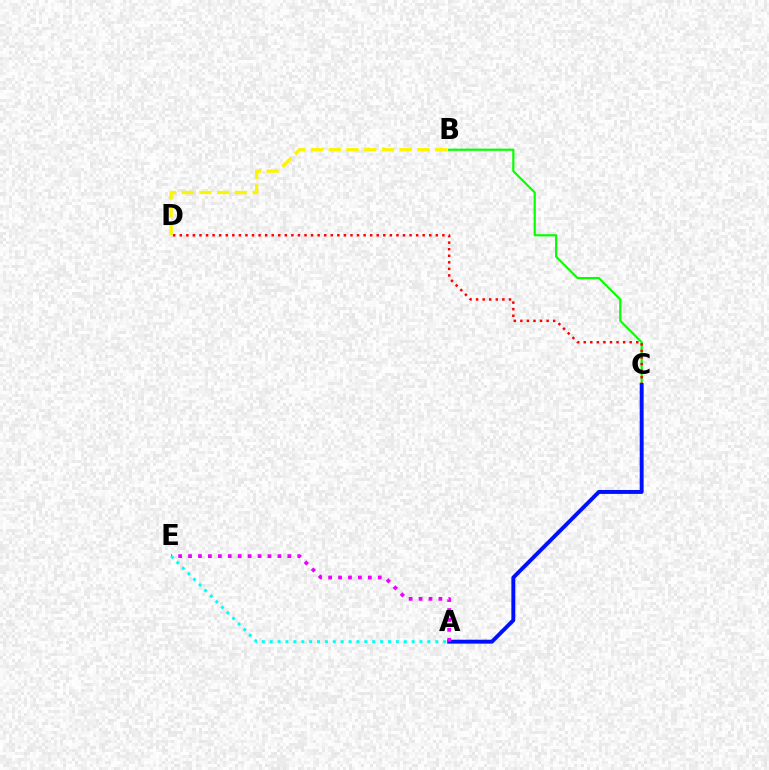{('B', 'C'): [{'color': '#08ff00', 'line_style': 'solid', 'thickness': 1.58}], ('C', 'D'): [{'color': '#ff0000', 'line_style': 'dotted', 'thickness': 1.78}], ('B', 'D'): [{'color': '#fcf500', 'line_style': 'dashed', 'thickness': 2.41}], ('A', 'C'): [{'color': '#0010ff', 'line_style': 'solid', 'thickness': 2.82}], ('A', 'E'): [{'color': '#ee00ff', 'line_style': 'dotted', 'thickness': 2.7}, {'color': '#00fff6', 'line_style': 'dotted', 'thickness': 2.14}]}